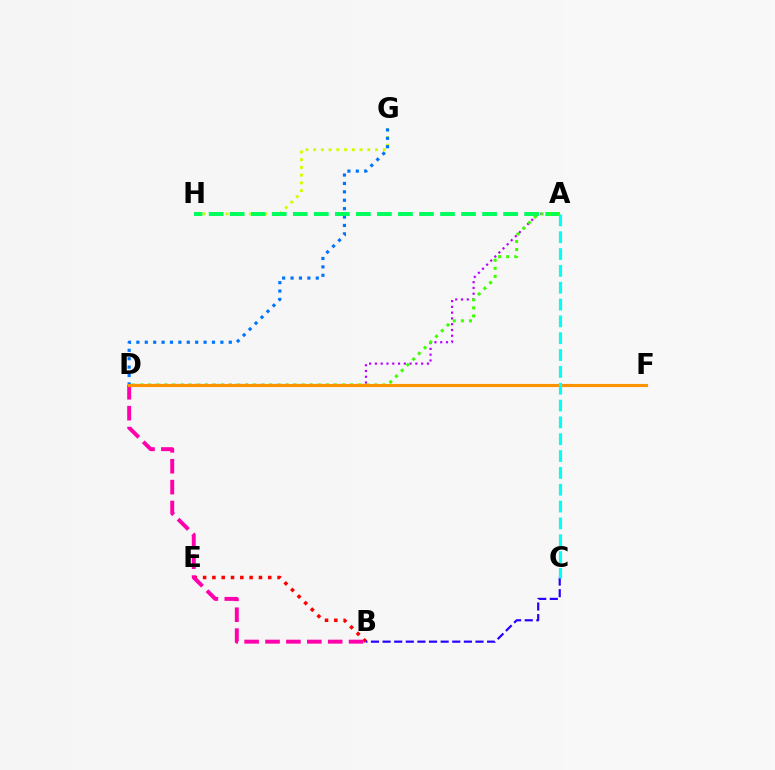{('G', 'H'): [{'color': '#d1ff00', 'line_style': 'dotted', 'thickness': 2.1}], ('B', 'E'): [{'color': '#ff0000', 'line_style': 'dotted', 'thickness': 2.53}], ('D', 'G'): [{'color': '#0074ff', 'line_style': 'dotted', 'thickness': 2.28}], ('B', 'D'): [{'color': '#ff00ac', 'line_style': 'dashed', 'thickness': 2.84}], ('B', 'C'): [{'color': '#2500ff', 'line_style': 'dashed', 'thickness': 1.58}], ('A', 'D'): [{'color': '#b900ff', 'line_style': 'dotted', 'thickness': 1.57}, {'color': '#3dff00', 'line_style': 'dotted', 'thickness': 2.19}], ('A', 'H'): [{'color': '#00ff5c', 'line_style': 'dashed', 'thickness': 2.86}], ('D', 'F'): [{'color': '#ff9400', 'line_style': 'solid', 'thickness': 2.24}], ('A', 'C'): [{'color': '#00fff6', 'line_style': 'dashed', 'thickness': 2.29}]}